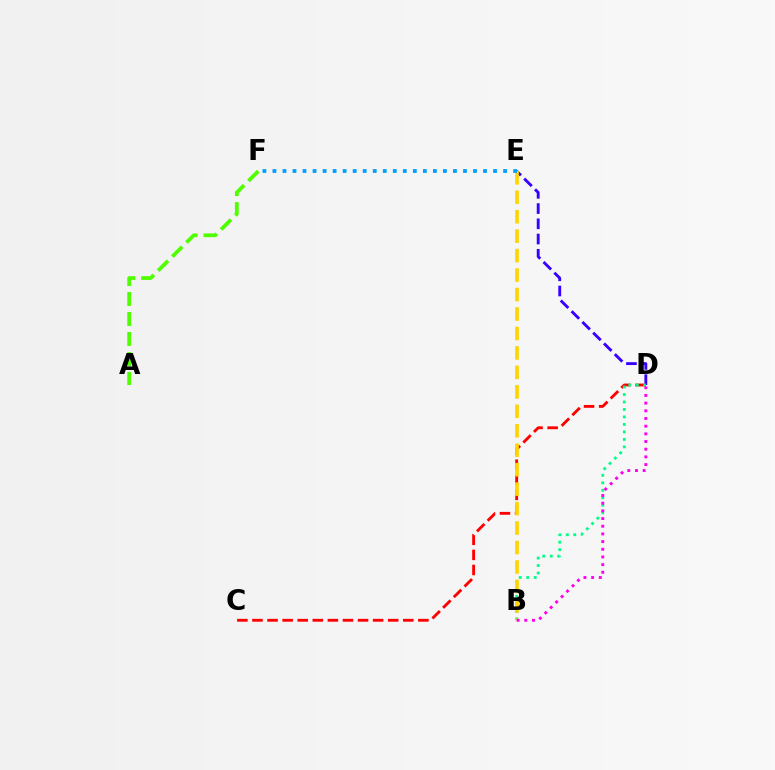{('D', 'E'): [{'color': '#3700ff', 'line_style': 'dashed', 'thickness': 2.07}], ('C', 'D'): [{'color': '#ff0000', 'line_style': 'dashed', 'thickness': 2.05}], ('A', 'F'): [{'color': '#4fff00', 'line_style': 'dashed', 'thickness': 2.71}], ('B', 'D'): [{'color': '#00ff86', 'line_style': 'dotted', 'thickness': 2.03}, {'color': '#ff00ed', 'line_style': 'dotted', 'thickness': 2.09}], ('B', 'E'): [{'color': '#ffd500', 'line_style': 'dashed', 'thickness': 2.64}], ('E', 'F'): [{'color': '#009eff', 'line_style': 'dotted', 'thickness': 2.72}]}